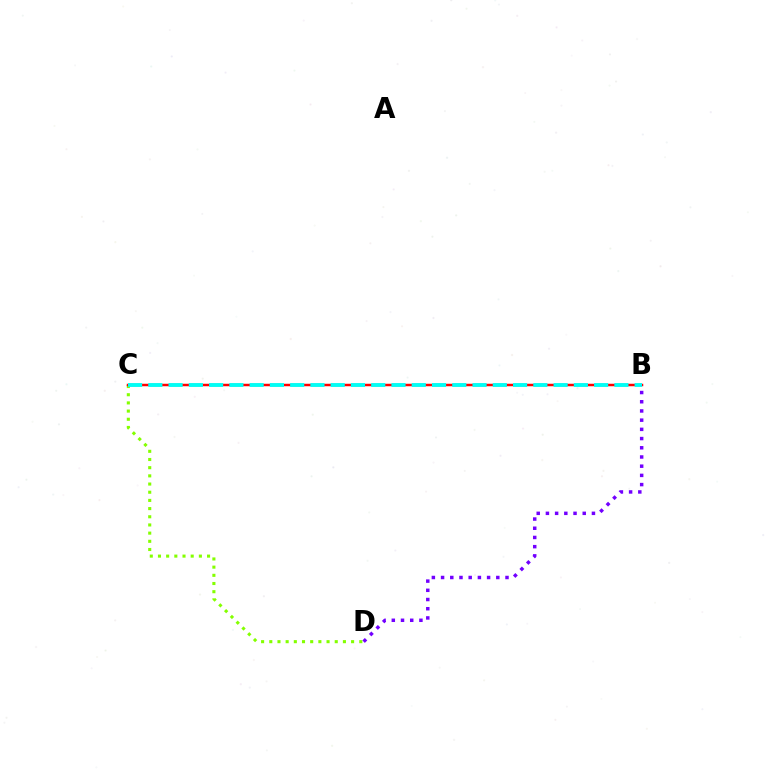{('C', 'D'): [{'color': '#84ff00', 'line_style': 'dotted', 'thickness': 2.22}], ('B', 'C'): [{'color': '#ff0000', 'line_style': 'solid', 'thickness': 1.78}, {'color': '#00fff6', 'line_style': 'dashed', 'thickness': 2.75}], ('B', 'D'): [{'color': '#7200ff', 'line_style': 'dotted', 'thickness': 2.5}]}